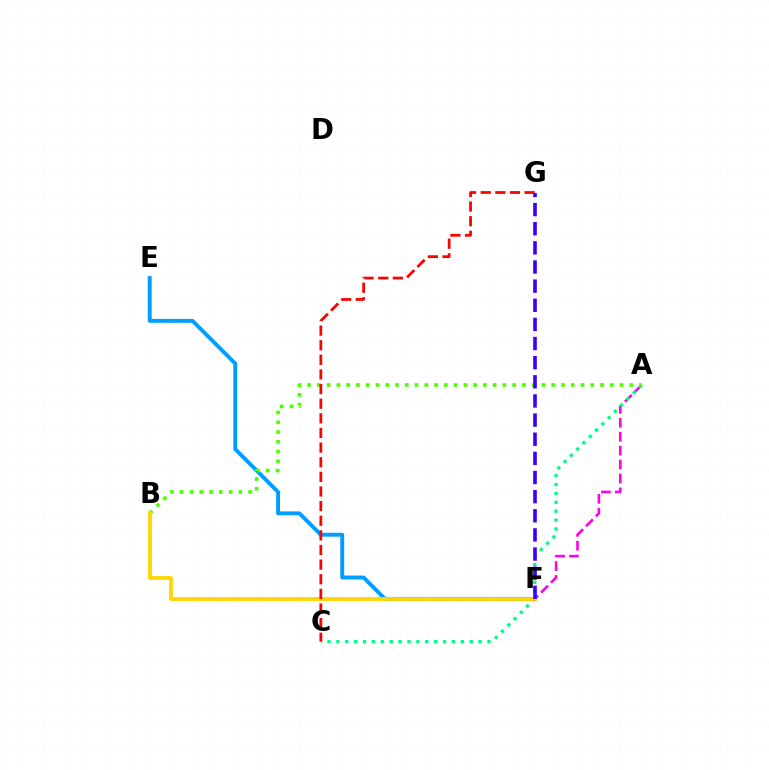{('A', 'F'): [{'color': '#ff00ed', 'line_style': 'dashed', 'thickness': 1.89}], ('A', 'C'): [{'color': '#00ff86', 'line_style': 'dotted', 'thickness': 2.41}], ('E', 'F'): [{'color': '#009eff', 'line_style': 'solid', 'thickness': 2.8}], ('A', 'B'): [{'color': '#4fff00', 'line_style': 'dotted', 'thickness': 2.65}], ('B', 'F'): [{'color': '#ffd500', 'line_style': 'solid', 'thickness': 2.75}], ('C', 'G'): [{'color': '#ff0000', 'line_style': 'dashed', 'thickness': 1.99}], ('F', 'G'): [{'color': '#3700ff', 'line_style': 'dashed', 'thickness': 2.6}]}